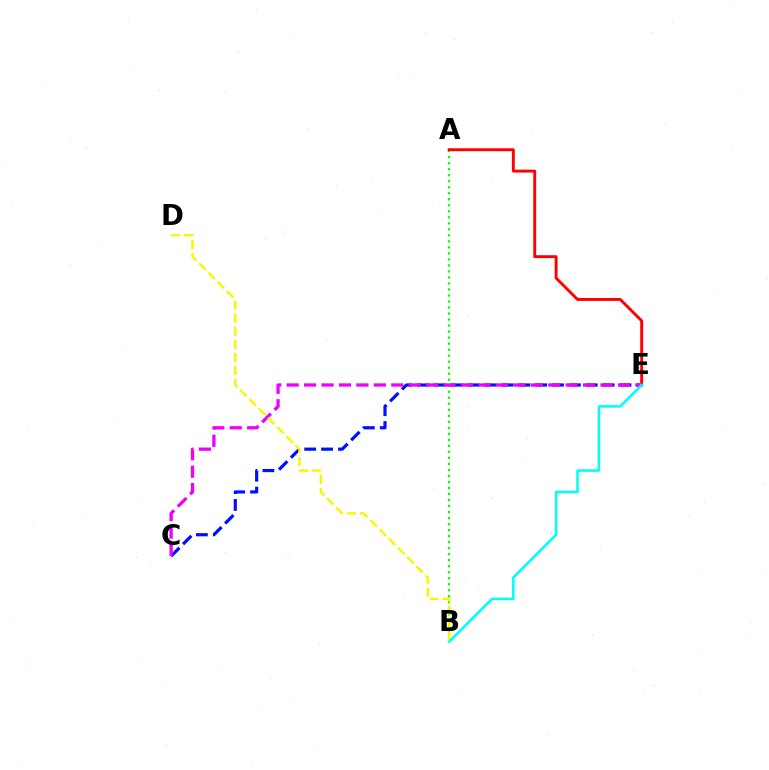{('C', 'E'): [{'color': '#0010ff', 'line_style': 'dashed', 'thickness': 2.29}, {'color': '#ee00ff', 'line_style': 'dashed', 'thickness': 2.37}], ('A', 'B'): [{'color': '#08ff00', 'line_style': 'dotted', 'thickness': 1.63}], ('A', 'E'): [{'color': '#ff0000', 'line_style': 'solid', 'thickness': 2.09}], ('B', 'D'): [{'color': '#fcf500', 'line_style': 'dashed', 'thickness': 1.77}], ('B', 'E'): [{'color': '#00fff6', 'line_style': 'solid', 'thickness': 1.84}]}